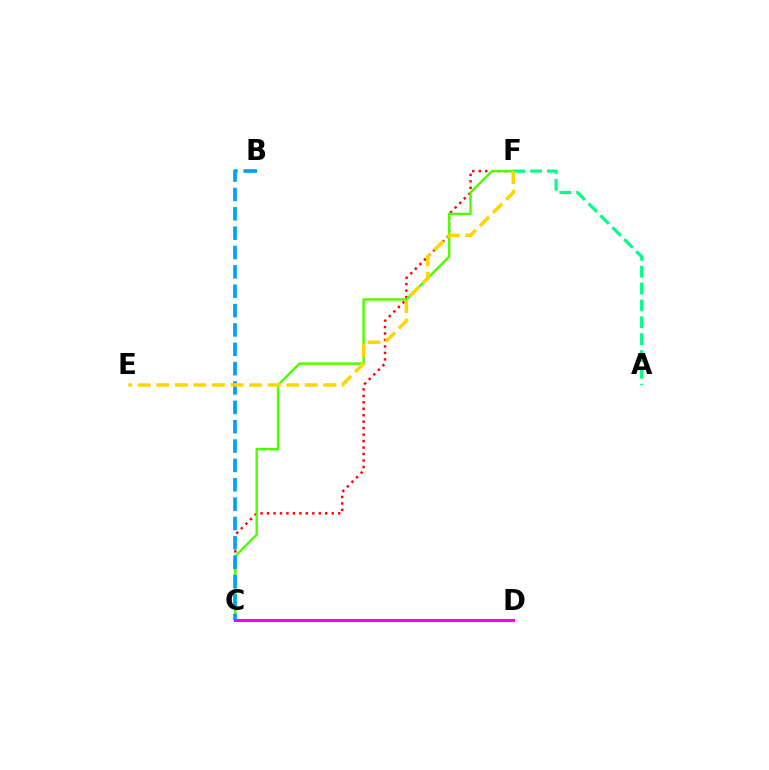{('C', 'F'): [{'color': '#ff0000', 'line_style': 'dotted', 'thickness': 1.76}, {'color': '#4fff00', 'line_style': 'solid', 'thickness': 1.76}], ('C', 'D'): [{'color': '#3700ff', 'line_style': 'solid', 'thickness': 1.84}, {'color': '#ff00ed', 'line_style': 'solid', 'thickness': 2.02}], ('A', 'F'): [{'color': '#00ff86', 'line_style': 'dashed', 'thickness': 2.29}], ('B', 'C'): [{'color': '#009eff', 'line_style': 'dashed', 'thickness': 2.63}], ('E', 'F'): [{'color': '#ffd500', 'line_style': 'dashed', 'thickness': 2.52}]}